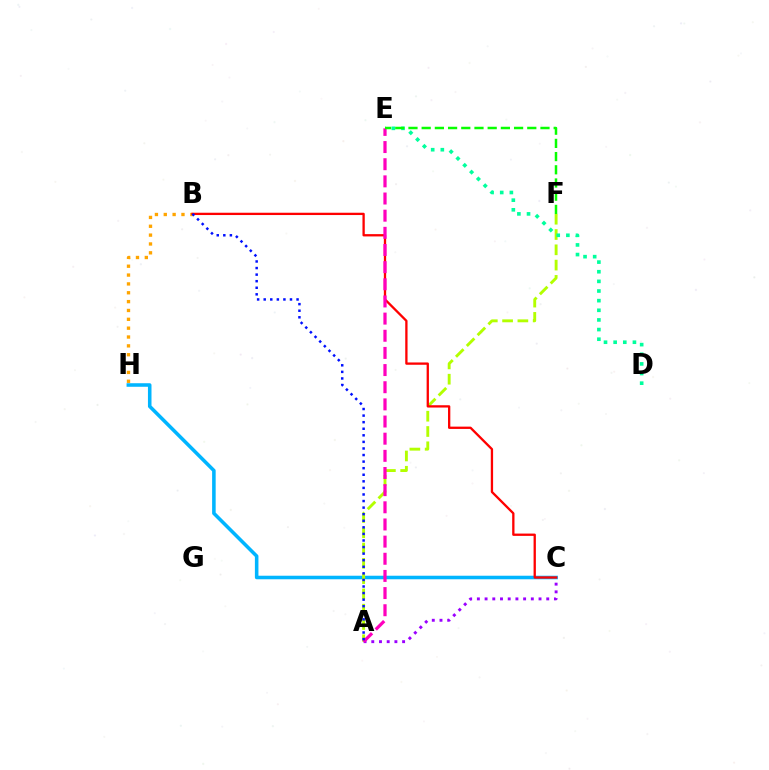{('C', 'H'): [{'color': '#00b5ff', 'line_style': 'solid', 'thickness': 2.56}], ('A', 'F'): [{'color': '#b3ff00', 'line_style': 'dashed', 'thickness': 2.08}], ('B', 'H'): [{'color': '#ffa500', 'line_style': 'dotted', 'thickness': 2.4}], ('A', 'C'): [{'color': '#9b00ff', 'line_style': 'dotted', 'thickness': 2.09}], ('D', 'E'): [{'color': '#00ff9d', 'line_style': 'dotted', 'thickness': 2.62}], ('B', 'C'): [{'color': '#ff0000', 'line_style': 'solid', 'thickness': 1.66}], ('A', 'E'): [{'color': '#ff00bd', 'line_style': 'dashed', 'thickness': 2.33}], ('E', 'F'): [{'color': '#08ff00', 'line_style': 'dashed', 'thickness': 1.79}], ('A', 'B'): [{'color': '#0010ff', 'line_style': 'dotted', 'thickness': 1.79}]}